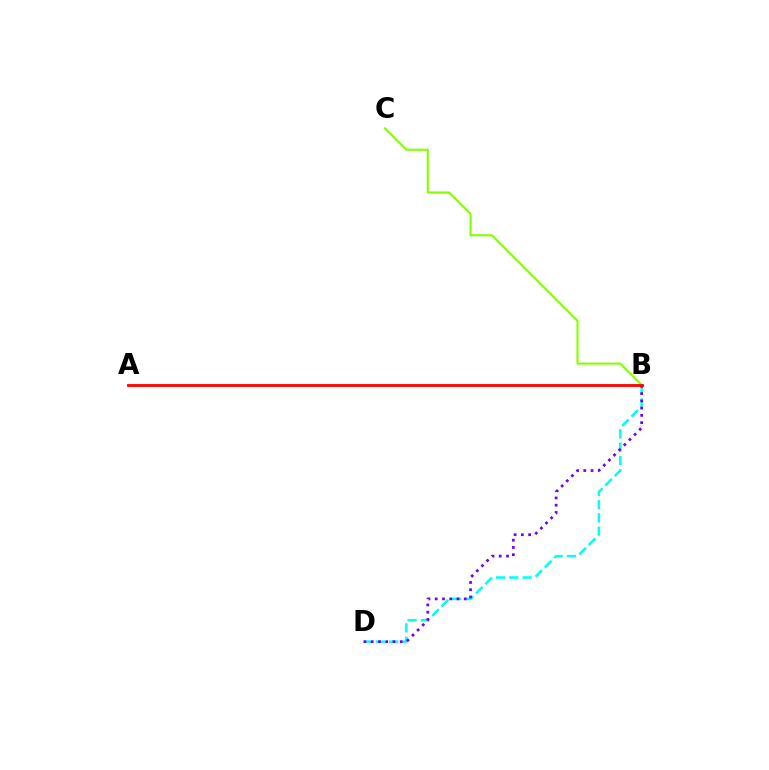{('B', 'D'): [{'color': '#00fff6', 'line_style': 'dashed', 'thickness': 1.8}, {'color': '#7200ff', 'line_style': 'dotted', 'thickness': 1.97}], ('B', 'C'): [{'color': '#84ff00', 'line_style': 'solid', 'thickness': 1.51}], ('A', 'B'): [{'color': '#ff0000', 'line_style': 'solid', 'thickness': 2.02}]}